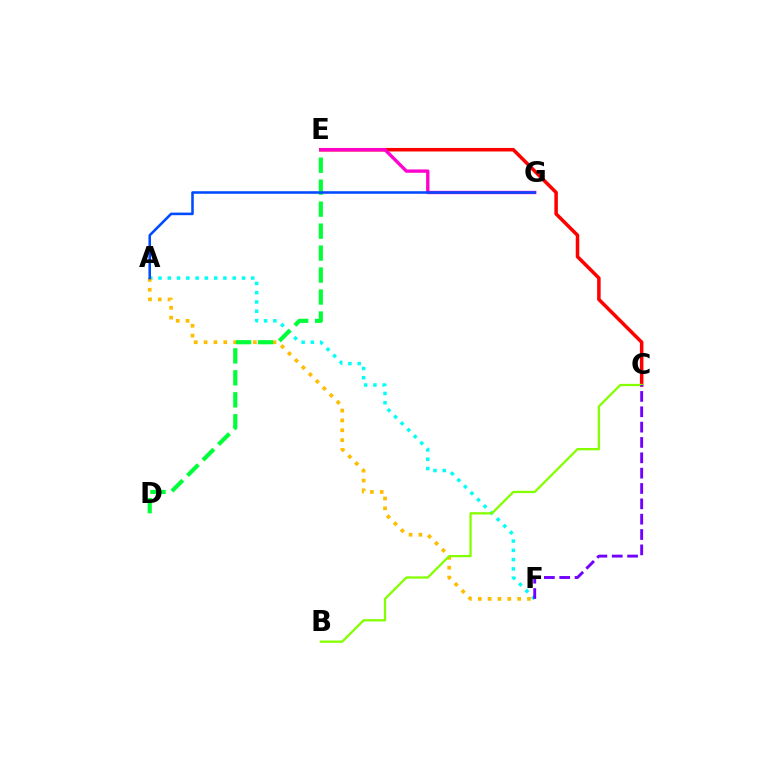{('A', 'F'): [{'color': '#00fff6', 'line_style': 'dotted', 'thickness': 2.52}, {'color': '#ffbd00', 'line_style': 'dotted', 'thickness': 2.68}], ('C', 'E'): [{'color': '#ff0000', 'line_style': 'solid', 'thickness': 2.53}], ('B', 'C'): [{'color': '#84ff00', 'line_style': 'solid', 'thickness': 1.65}], ('D', 'E'): [{'color': '#00ff39', 'line_style': 'dashed', 'thickness': 2.99}], ('E', 'G'): [{'color': '#ff00cf', 'line_style': 'solid', 'thickness': 2.41}], ('A', 'G'): [{'color': '#004bff', 'line_style': 'solid', 'thickness': 1.85}], ('C', 'F'): [{'color': '#7200ff', 'line_style': 'dashed', 'thickness': 2.08}]}